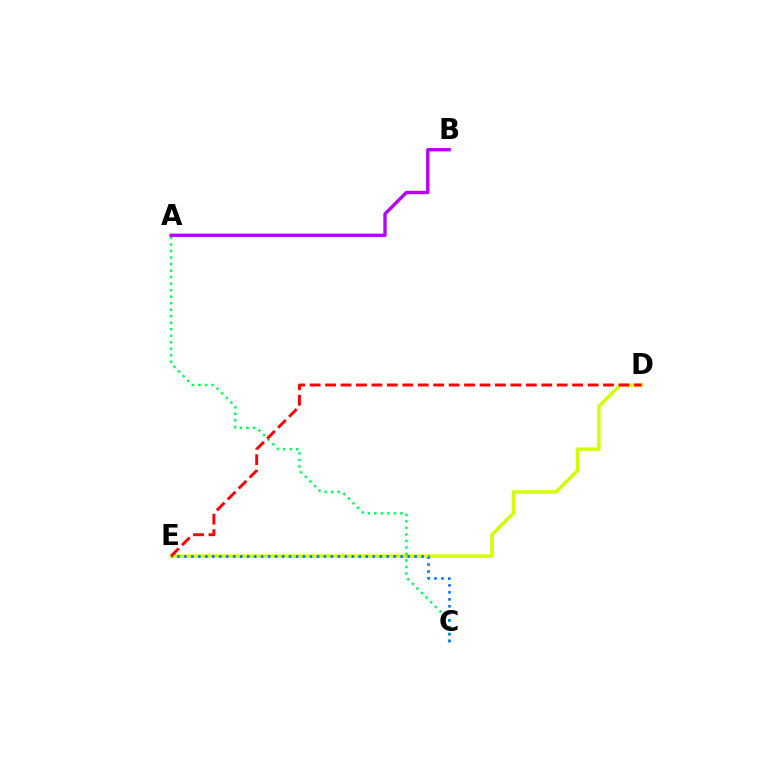{('D', 'E'): [{'color': '#d1ff00', 'line_style': 'solid', 'thickness': 2.45}, {'color': '#ff0000', 'line_style': 'dashed', 'thickness': 2.1}], ('A', 'C'): [{'color': '#00ff5c', 'line_style': 'dotted', 'thickness': 1.77}], ('A', 'B'): [{'color': '#b900ff', 'line_style': 'solid', 'thickness': 2.43}], ('C', 'E'): [{'color': '#0074ff', 'line_style': 'dotted', 'thickness': 1.9}]}